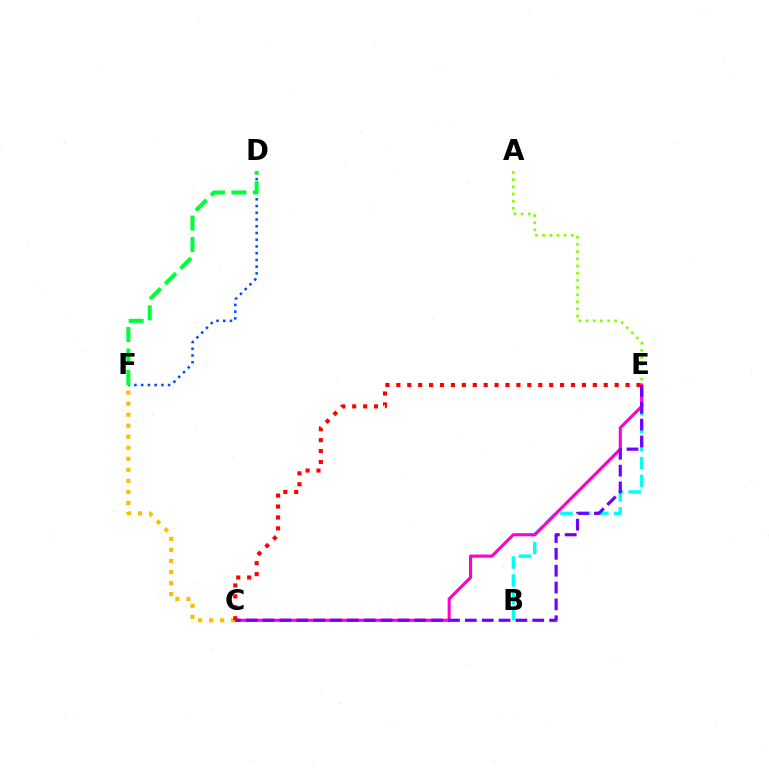{('B', 'E'): [{'color': '#00fff6', 'line_style': 'dashed', 'thickness': 2.44}], ('C', 'E'): [{'color': '#ff00cf', 'line_style': 'solid', 'thickness': 2.23}, {'color': '#7200ff', 'line_style': 'dashed', 'thickness': 2.29}, {'color': '#ff0000', 'line_style': 'dotted', 'thickness': 2.97}], ('C', 'F'): [{'color': '#ffbd00', 'line_style': 'dotted', 'thickness': 3.0}], ('D', 'F'): [{'color': '#004bff', 'line_style': 'dotted', 'thickness': 1.83}, {'color': '#00ff39', 'line_style': 'dashed', 'thickness': 2.92}], ('A', 'E'): [{'color': '#84ff00', 'line_style': 'dotted', 'thickness': 1.95}]}